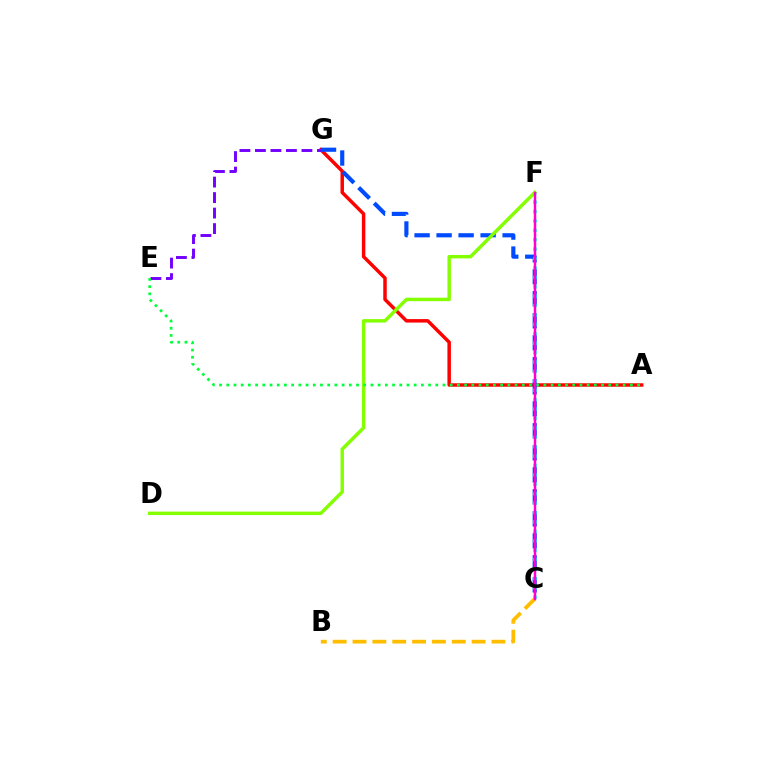{('A', 'G'): [{'color': '#ff0000', 'line_style': 'solid', 'thickness': 2.5}], ('B', 'C'): [{'color': '#ffbd00', 'line_style': 'dashed', 'thickness': 2.7}], ('E', 'G'): [{'color': '#7200ff', 'line_style': 'dashed', 'thickness': 2.11}], ('C', 'G'): [{'color': '#004bff', 'line_style': 'dashed', 'thickness': 2.99}], ('C', 'F'): [{'color': '#00fff6', 'line_style': 'dotted', 'thickness': 2.56}, {'color': '#ff00cf', 'line_style': 'solid', 'thickness': 1.78}], ('D', 'F'): [{'color': '#84ff00', 'line_style': 'solid', 'thickness': 2.48}], ('A', 'E'): [{'color': '#00ff39', 'line_style': 'dotted', 'thickness': 1.96}]}